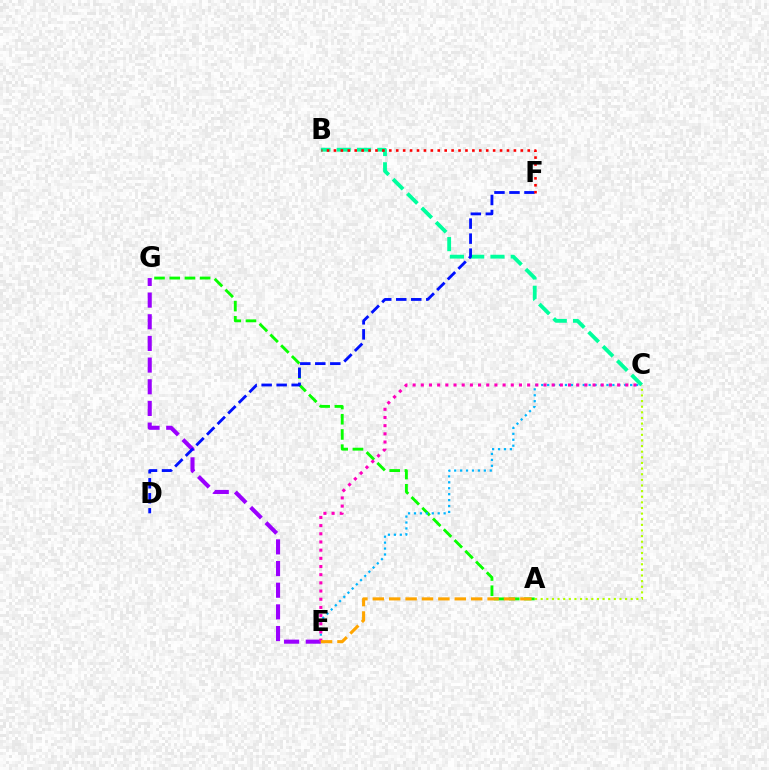{('A', 'G'): [{'color': '#08ff00', 'line_style': 'dashed', 'thickness': 2.07}], ('E', 'G'): [{'color': '#9b00ff', 'line_style': 'dashed', 'thickness': 2.94}], ('B', 'C'): [{'color': '#00ff9d', 'line_style': 'dashed', 'thickness': 2.76}], ('C', 'E'): [{'color': '#00b5ff', 'line_style': 'dotted', 'thickness': 1.61}, {'color': '#ff00bd', 'line_style': 'dotted', 'thickness': 2.22}], ('A', 'E'): [{'color': '#ffa500', 'line_style': 'dashed', 'thickness': 2.23}], ('D', 'F'): [{'color': '#0010ff', 'line_style': 'dashed', 'thickness': 2.04}], ('B', 'F'): [{'color': '#ff0000', 'line_style': 'dotted', 'thickness': 1.88}], ('A', 'C'): [{'color': '#b3ff00', 'line_style': 'dotted', 'thickness': 1.53}]}